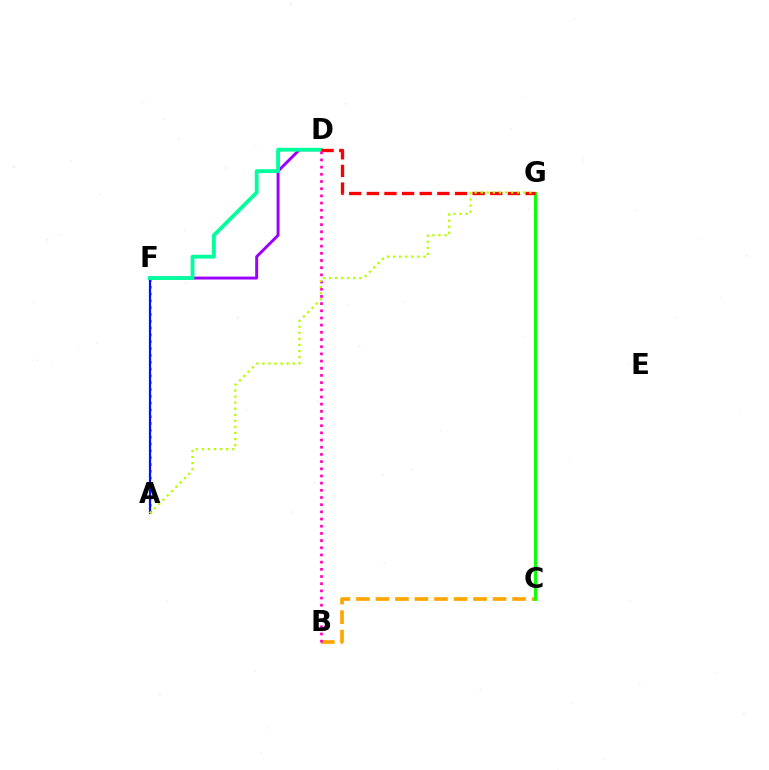{('D', 'F'): [{'color': '#9b00ff', 'line_style': 'solid', 'thickness': 2.11}, {'color': '#00ff9d', 'line_style': 'solid', 'thickness': 2.75}], ('A', 'F'): [{'color': '#00b5ff', 'line_style': 'dotted', 'thickness': 1.85}, {'color': '#0010ff', 'line_style': 'solid', 'thickness': 1.59}], ('B', 'C'): [{'color': '#ffa500', 'line_style': 'dashed', 'thickness': 2.65}], ('C', 'G'): [{'color': '#08ff00', 'line_style': 'solid', 'thickness': 2.1}], ('D', 'G'): [{'color': '#ff0000', 'line_style': 'dashed', 'thickness': 2.4}], ('B', 'D'): [{'color': '#ff00bd', 'line_style': 'dotted', 'thickness': 1.95}], ('A', 'G'): [{'color': '#b3ff00', 'line_style': 'dotted', 'thickness': 1.65}]}